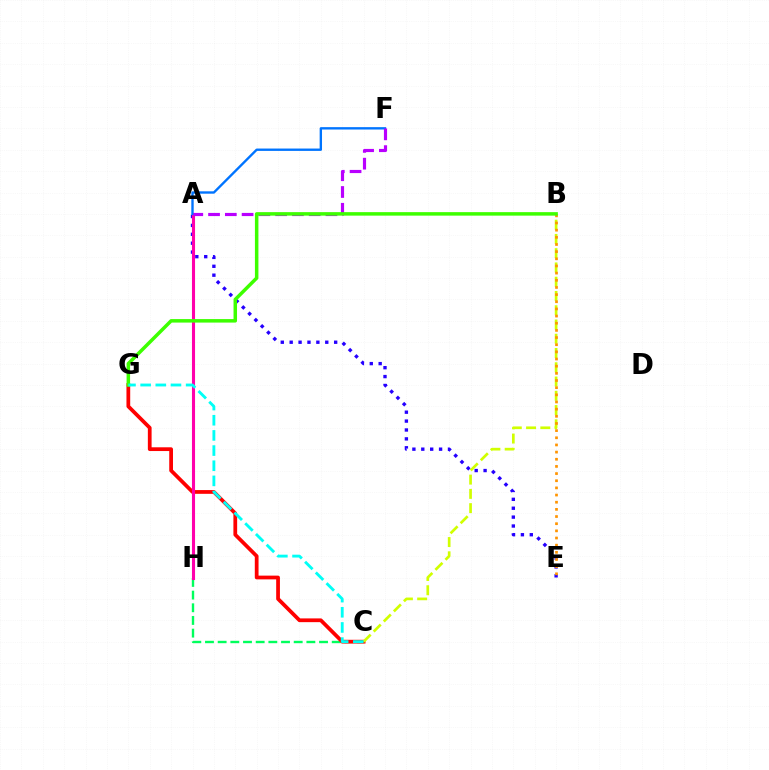{('A', 'E'): [{'color': '#2500ff', 'line_style': 'dotted', 'thickness': 2.42}], ('C', 'H'): [{'color': '#00ff5c', 'line_style': 'dashed', 'thickness': 1.72}], ('C', 'G'): [{'color': '#ff0000', 'line_style': 'solid', 'thickness': 2.7}, {'color': '#00fff6', 'line_style': 'dashed', 'thickness': 2.06}], ('A', 'H'): [{'color': '#ff00ac', 'line_style': 'solid', 'thickness': 2.22}], ('B', 'C'): [{'color': '#d1ff00', 'line_style': 'dashed', 'thickness': 1.94}], ('A', 'F'): [{'color': '#0074ff', 'line_style': 'solid', 'thickness': 1.71}, {'color': '#b900ff', 'line_style': 'dashed', 'thickness': 2.28}], ('B', 'E'): [{'color': '#ff9400', 'line_style': 'dotted', 'thickness': 1.95}], ('B', 'G'): [{'color': '#3dff00', 'line_style': 'solid', 'thickness': 2.52}]}